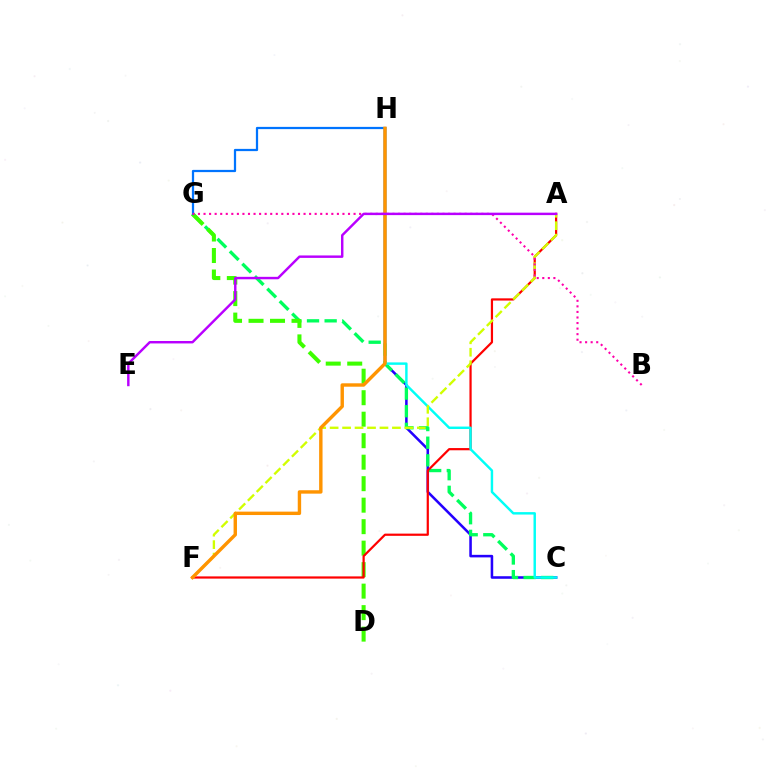{('C', 'H'): [{'color': '#2500ff', 'line_style': 'solid', 'thickness': 1.84}, {'color': '#00fff6', 'line_style': 'solid', 'thickness': 1.76}], ('C', 'G'): [{'color': '#00ff5c', 'line_style': 'dashed', 'thickness': 2.39}], ('D', 'G'): [{'color': '#3dff00', 'line_style': 'dashed', 'thickness': 2.92}], ('G', 'H'): [{'color': '#0074ff', 'line_style': 'solid', 'thickness': 1.61}], ('A', 'F'): [{'color': '#ff0000', 'line_style': 'solid', 'thickness': 1.59}, {'color': '#d1ff00', 'line_style': 'dashed', 'thickness': 1.69}], ('F', 'H'): [{'color': '#ff9400', 'line_style': 'solid', 'thickness': 2.45}], ('B', 'G'): [{'color': '#ff00ac', 'line_style': 'dotted', 'thickness': 1.51}], ('A', 'E'): [{'color': '#b900ff', 'line_style': 'solid', 'thickness': 1.76}]}